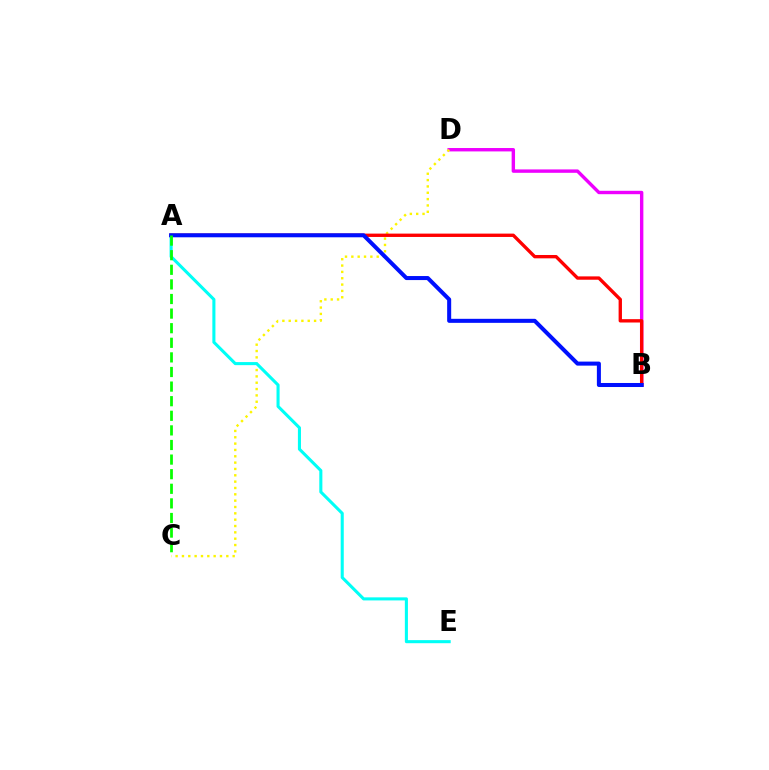{('B', 'D'): [{'color': '#ee00ff', 'line_style': 'solid', 'thickness': 2.44}], ('C', 'D'): [{'color': '#fcf500', 'line_style': 'dotted', 'thickness': 1.72}], ('A', 'E'): [{'color': '#00fff6', 'line_style': 'solid', 'thickness': 2.21}], ('A', 'B'): [{'color': '#ff0000', 'line_style': 'solid', 'thickness': 2.41}, {'color': '#0010ff', 'line_style': 'solid', 'thickness': 2.9}], ('A', 'C'): [{'color': '#08ff00', 'line_style': 'dashed', 'thickness': 1.98}]}